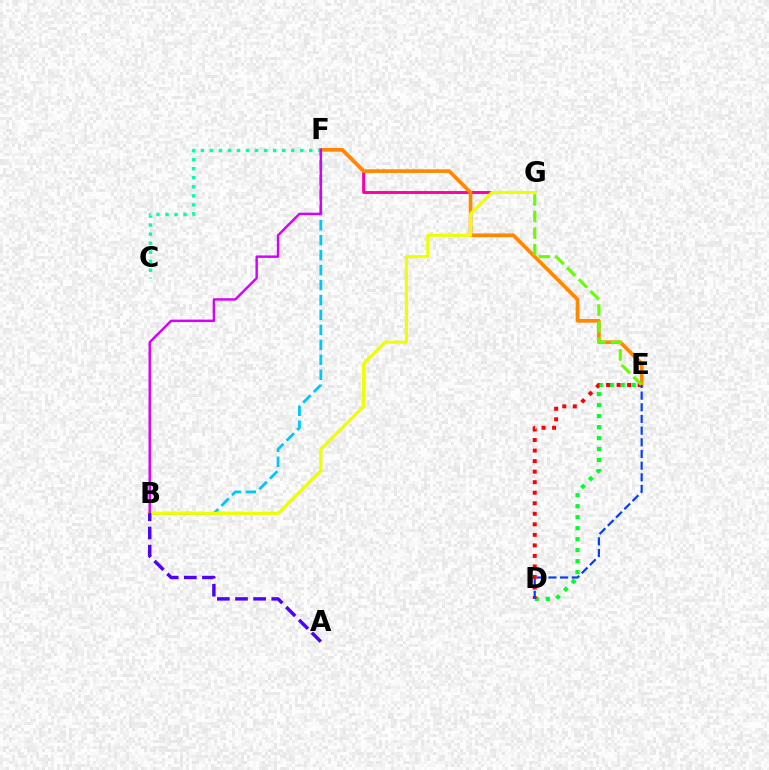{('B', 'F'): [{'color': '#00c7ff', 'line_style': 'dashed', 'thickness': 2.03}, {'color': '#d600ff', 'line_style': 'solid', 'thickness': 1.75}], ('F', 'G'): [{'color': '#ff00a0', 'line_style': 'solid', 'thickness': 2.1}], ('D', 'E'): [{'color': '#00ff27', 'line_style': 'dotted', 'thickness': 2.99}, {'color': '#ff0000', 'line_style': 'dotted', 'thickness': 2.86}, {'color': '#003fff', 'line_style': 'dashed', 'thickness': 1.59}], ('E', 'F'): [{'color': '#ff8800', 'line_style': 'solid', 'thickness': 2.64}], ('C', 'F'): [{'color': '#00ffaf', 'line_style': 'dotted', 'thickness': 2.45}], ('E', 'G'): [{'color': '#66ff00', 'line_style': 'dashed', 'thickness': 2.25}], ('B', 'G'): [{'color': '#eeff00', 'line_style': 'solid', 'thickness': 2.24}], ('A', 'B'): [{'color': '#4f00ff', 'line_style': 'dashed', 'thickness': 2.46}]}